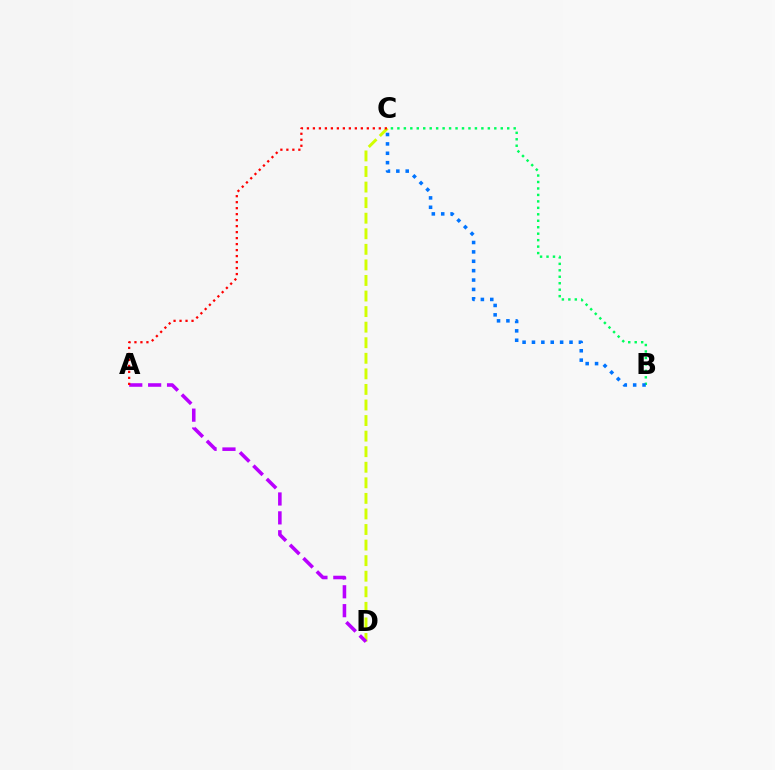{('C', 'D'): [{'color': '#d1ff00', 'line_style': 'dashed', 'thickness': 2.11}], ('B', 'C'): [{'color': '#00ff5c', 'line_style': 'dotted', 'thickness': 1.76}, {'color': '#0074ff', 'line_style': 'dotted', 'thickness': 2.55}], ('A', 'D'): [{'color': '#b900ff', 'line_style': 'dashed', 'thickness': 2.57}], ('A', 'C'): [{'color': '#ff0000', 'line_style': 'dotted', 'thickness': 1.63}]}